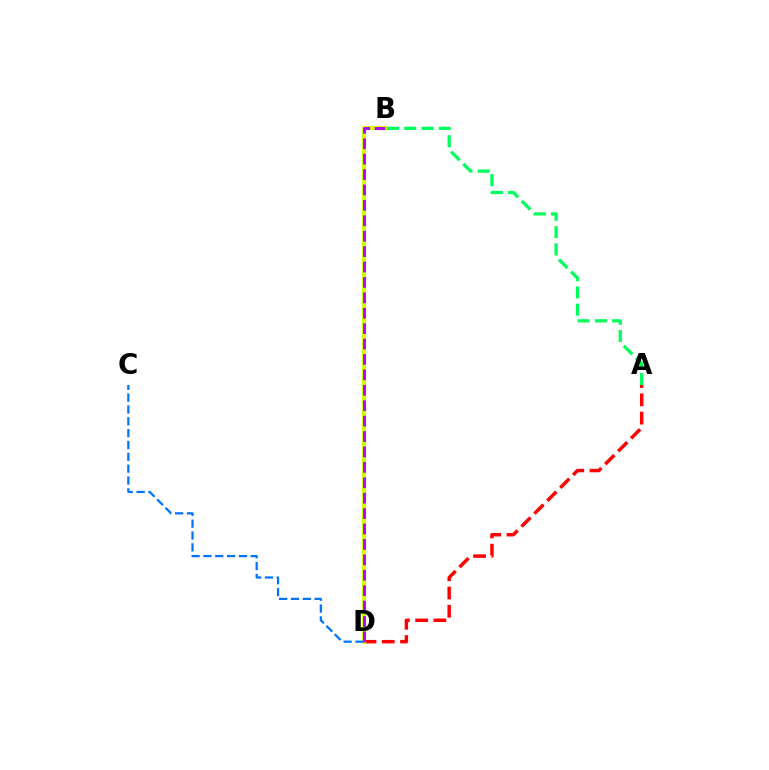{('A', 'D'): [{'color': '#ff0000', 'line_style': 'dashed', 'thickness': 2.48}], ('B', 'D'): [{'color': '#d1ff00', 'line_style': 'solid', 'thickness': 2.99}, {'color': '#b900ff', 'line_style': 'dashed', 'thickness': 2.09}], ('A', 'B'): [{'color': '#00ff5c', 'line_style': 'dashed', 'thickness': 2.35}], ('C', 'D'): [{'color': '#0074ff', 'line_style': 'dashed', 'thickness': 1.61}]}